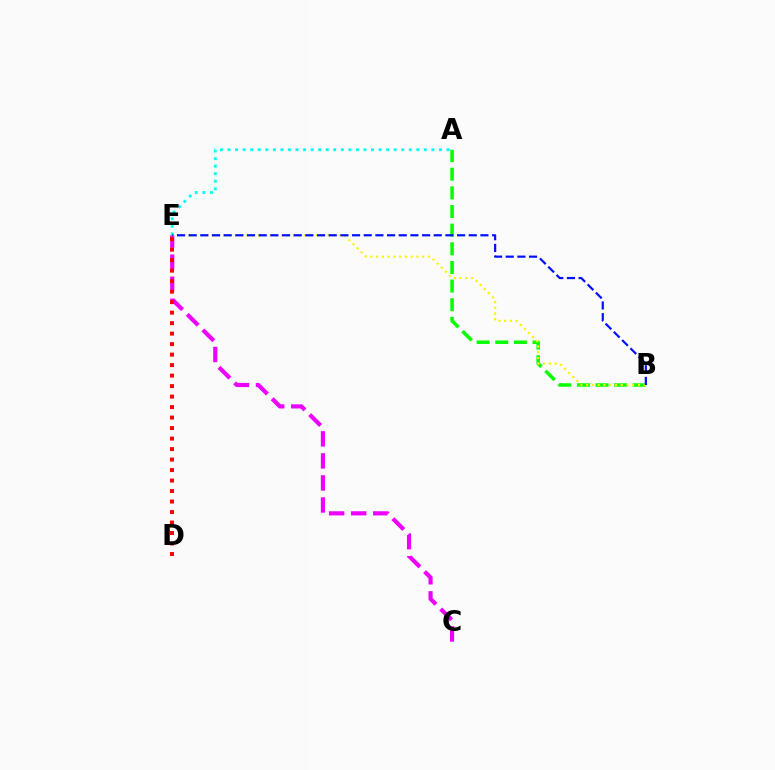{('A', 'B'): [{'color': '#08ff00', 'line_style': 'dashed', 'thickness': 2.53}], ('C', 'E'): [{'color': '#ee00ff', 'line_style': 'dashed', 'thickness': 2.99}], ('B', 'E'): [{'color': '#fcf500', 'line_style': 'dotted', 'thickness': 1.57}, {'color': '#0010ff', 'line_style': 'dashed', 'thickness': 1.59}], ('D', 'E'): [{'color': '#ff0000', 'line_style': 'dotted', 'thickness': 2.85}], ('A', 'E'): [{'color': '#00fff6', 'line_style': 'dotted', 'thickness': 2.05}]}